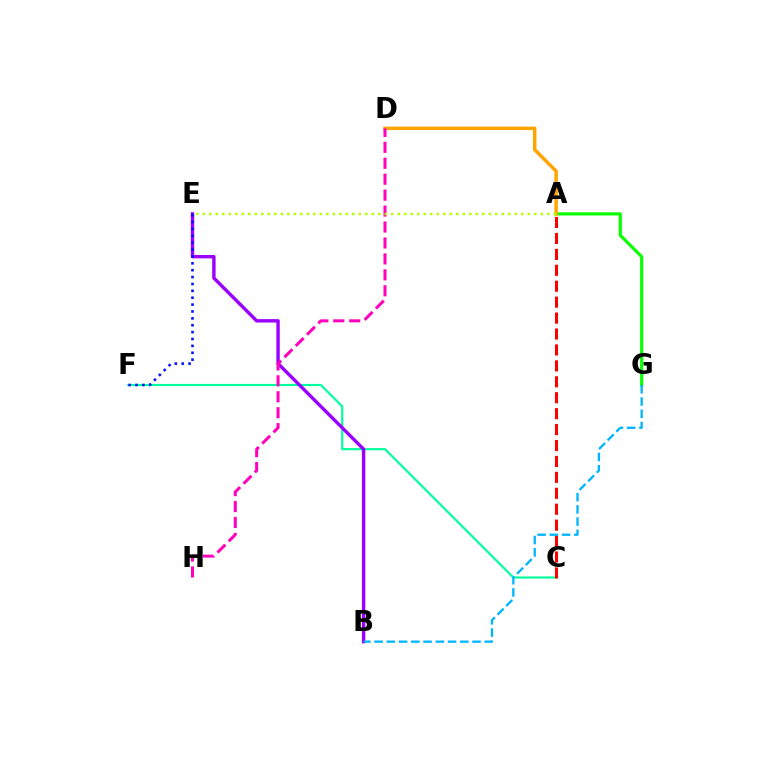{('A', 'G'): [{'color': '#08ff00', 'line_style': 'solid', 'thickness': 2.27}], ('C', 'F'): [{'color': '#00ff9d', 'line_style': 'solid', 'thickness': 1.56}], ('A', 'C'): [{'color': '#ff0000', 'line_style': 'dashed', 'thickness': 2.16}], ('B', 'E'): [{'color': '#9b00ff', 'line_style': 'solid', 'thickness': 2.45}], ('E', 'F'): [{'color': '#0010ff', 'line_style': 'dotted', 'thickness': 1.87}], ('A', 'D'): [{'color': '#ffa500', 'line_style': 'solid', 'thickness': 2.5}], ('D', 'H'): [{'color': '#ff00bd', 'line_style': 'dashed', 'thickness': 2.17}], ('A', 'E'): [{'color': '#b3ff00', 'line_style': 'dotted', 'thickness': 1.77}], ('B', 'G'): [{'color': '#00b5ff', 'line_style': 'dashed', 'thickness': 1.66}]}